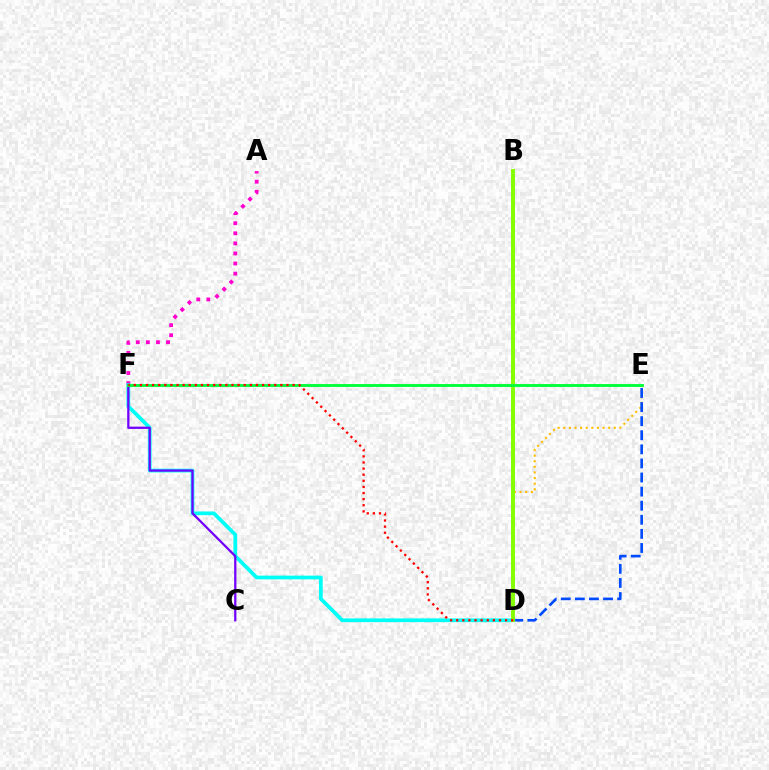{('D', 'E'): [{'color': '#ffbd00', 'line_style': 'dotted', 'thickness': 1.52}, {'color': '#004bff', 'line_style': 'dashed', 'thickness': 1.91}], ('A', 'F'): [{'color': '#ff00cf', 'line_style': 'dotted', 'thickness': 2.74}], ('D', 'F'): [{'color': '#00fff6', 'line_style': 'solid', 'thickness': 2.69}, {'color': '#ff0000', 'line_style': 'dotted', 'thickness': 1.66}], ('C', 'F'): [{'color': '#7200ff', 'line_style': 'solid', 'thickness': 1.63}], ('B', 'D'): [{'color': '#84ff00', 'line_style': 'solid', 'thickness': 2.82}], ('E', 'F'): [{'color': '#00ff39', 'line_style': 'solid', 'thickness': 2.06}]}